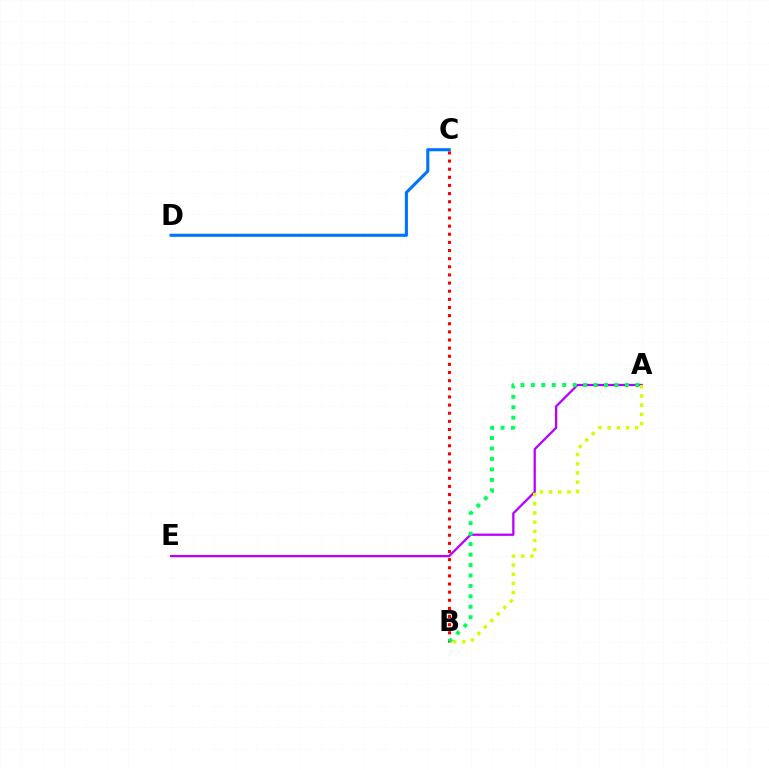{('A', 'E'): [{'color': '#b900ff', 'line_style': 'solid', 'thickness': 1.64}], ('A', 'B'): [{'color': '#d1ff00', 'line_style': 'dotted', 'thickness': 2.5}, {'color': '#00ff5c', 'line_style': 'dotted', 'thickness': 2.84}], ('C', 'D'): [{'color': '#0074ff', 'line_style': 'solid', 'thickness': 2.22}], ('B', 'C'): [{'color': '#ff0000', 'line_style': 'dotted', 'thickness': 2.21}]}